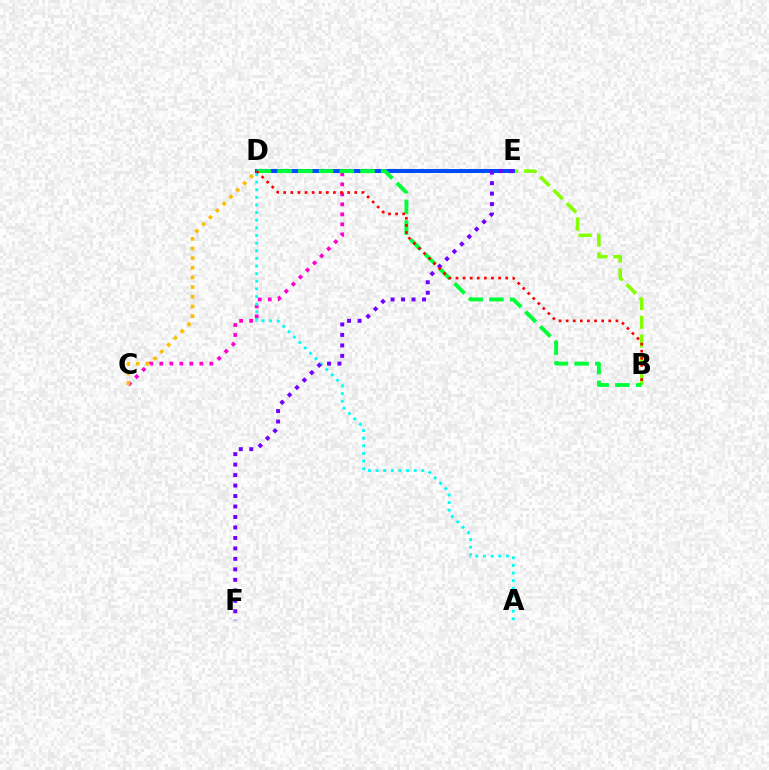{('C', 'E'): [{'color': '#ff00cf', 'line_style': 'dotted', 'thickness': 2.72}], ('B', 'E'): [{'color': '#84ff00', 'line_style': 'dashed', 'thickness': 2.55}], ('D', 'E'): [{'color': '#004bff', 'line_style': 'solid', 'thickness': 2.86}], ('C', 'D'): [{'color': '#ffbd00', 'line_style': 'dotted', 'thickness': 2.62}], ('A', 'D'): [{'color': '#00fff6', 'line_style': 'dotted', 'thickness': 2.07}], ('B', 'D'): [{'color': '#00ff39', 'line_style': 'dashed', 'thickness': 2.81}, {'color': '#ff0000', 'line_style': 'dotted', 'thickness': 1.93}], ('E', 'F'): [{'color': '#7200ff', 'line_style': 'dotted', 'thickness': 2.85}]}